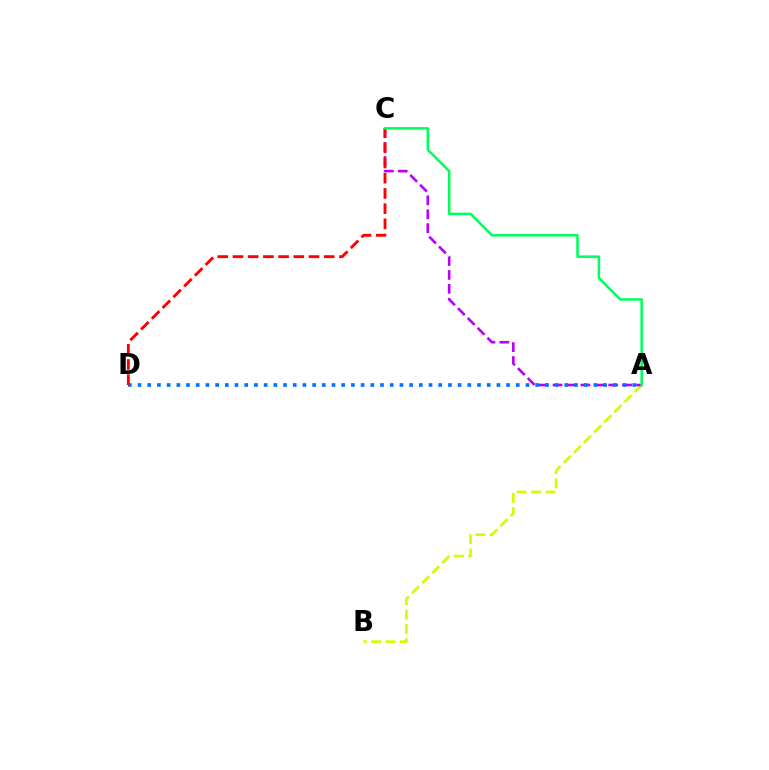{('A', 'B'): [{'color': '#d1ff00', 'line_style': 'dashed', 'thickness': 1.94}], ('A', 'C'): [{'color': '#b900ff', 'line_style': 'dashed', 'thickness': 1.89}, {'color': '#00ff5c', 'line_style': 'solid', 'thickness': 1.82}], ('A', 'D'): [{'color': '#0074ff', 'line_style': 'dotted', 'thickness': 2.64}], ('C', 'D'): [{'color': '#ff0000', 'line_style': 'dashed', 'thickness': 2.07}]}